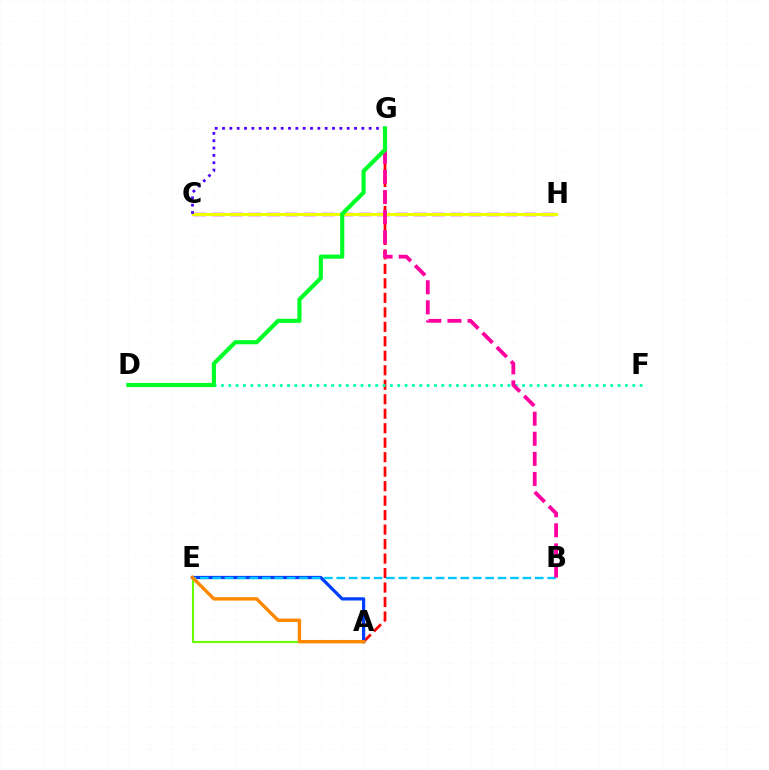{('C', 'H'): [{'color': '#d600ff', 'line_style': 'dashed', 'thickness': 2.49}, {'color': '#eeff00', 'line_style': 'solid', 'thickness': 2.21}], ('A', 'G'): [{'color': '#ff0000', 'line_style': 'dashed', 'thickness': 1.97}], ('A', 'E'): [{'color': '#003fff', 'line_style': 'solid', 'thickness': 2.32}, {'color': '#66ff00', 'line_style': 'solid', 'thickness': 1.51}, {'color': '#ff8800', 'line_style': 'solid', 'thickness': 2.45}], ('D', 'F'): [{'color': '#00ffaf', 'line_style': 'dotted', 'thickness': 2.0}], ('B', 'E'): [{'color': '#00c7ff', 'line_style': 'dashed', 'thickness': 1.69}], ('B', 'G'): [{'color': '#ff00a0', 'line_style': 'dashed', 'thickness': 2.73}], ('C', 'G'): [{'color': '#4f00ff', 'line_style': 'dotted', 'thickness': 1.99}], ('D', 'G'): [{'color': '#00ff27', 'line_style': 'solid', 'thickness': 2.97}]}